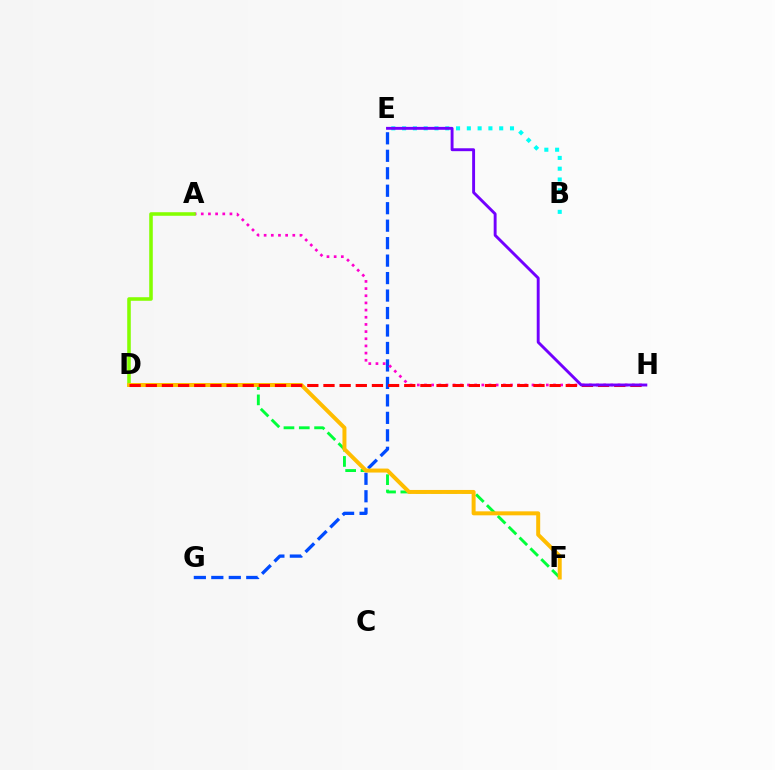{('E', 'G'): [{'color': '#004bff', 'line_style': 'dashed', 'thickness': 2.37}], ('A', 'H'): [{'color': '#ff00cf', 'line_style': 'dotted', 'thickness': 1.95}], ('A', 'D'): [{'color': '#84ff00', 'line_style': 'solid', 'thickness': 2.57}], ('D', 'F'): [{'color': '#00ff39', 'line_style': 'dashed', 'thickness': 2.08}, {'color': '#ffbd00', 'line_style': 'solid', 'thickness': 2.86}], ('B', 'E'): [{'color': '#00fff6', 'line_style': 'dotted', 'thickness': 2.93}], ('D', 'H'): [{'color': '#ff0000', 'line_style': 'dashed', 'thickness': 2.19}], ('E', 'H'): [{'color': '#7200ff', 'line_style': 'solid', 'thickness': 2.09}]}